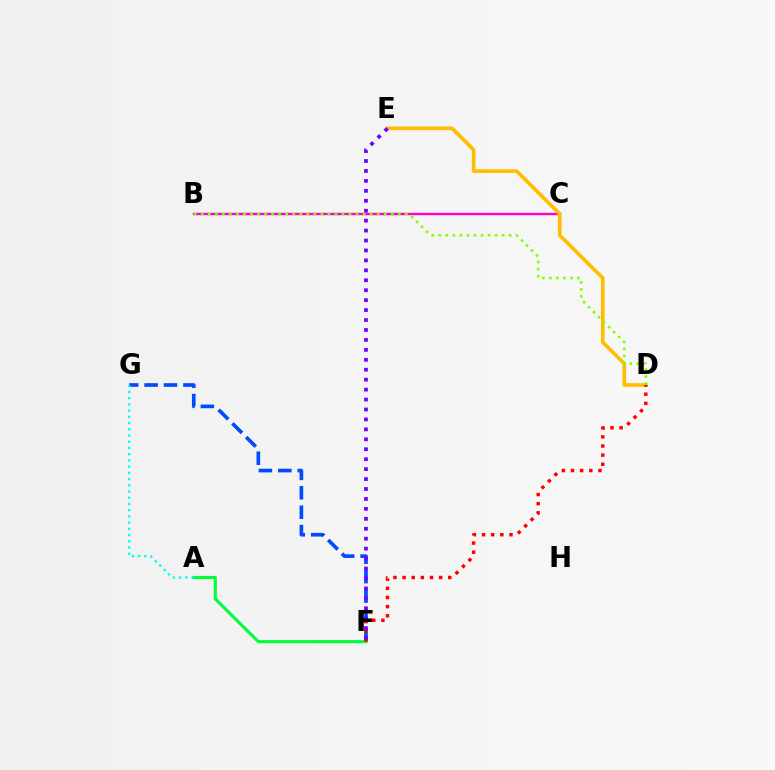{('B', 'C'): [{'color': '#ff00cf', 'line_style': 'solid', 'thickness': 1.73}], ('D', 'E'): [{'color': '#ffbd00', 'line_style': 'solid', 'thickness': 2.62}], ('F', 'G'): [{'color': '#004bff', 'line_style': 'dashed', 'thickness': 2.64}], ('A', 'F'): [{'color': '#00ff39', 'line_style': 'solid', 'thickness': 2.26}], ('D', 'F'): [{'color': '#ff0000', 'line_style': 'dotted', 'thickness': 2.48}], ('B', 'D'): [{'color': '#84ff00', 'line_style': 'dotted', 'thickness': 1.91}], ('A', 'G'): [{'color': '#00fff6', 'line_style': 'dotted', 'thickness': 1.69}], ('E', 'F'): [{'color': '#7200ff', 'line_style': 'dotted', 'thickness': 2.7}]}